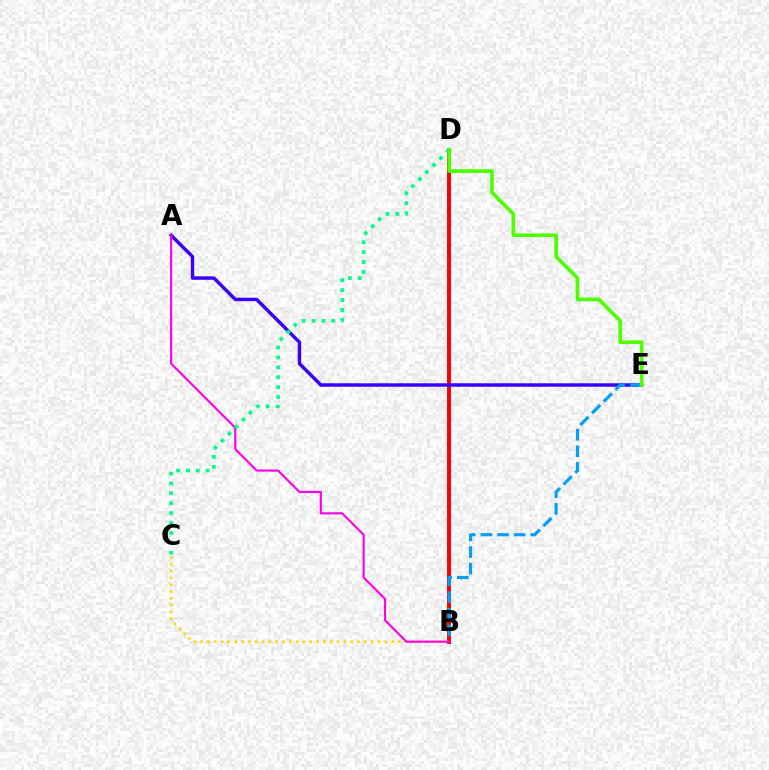{('B', 'D'): [{'color': '#ff0000', 'line_style': 'solid', 'thickness': 2.87}], ('A', 'E'): [{'color': '#3700ff', 'line_style': 'solid', 'thickness': 2.47}], ('B', 'E'): [{'color': '#009eff', 'line_style': 'dashed', 'thickness': 2.26}], ('B', 'C'): [{'color': '#ffd500', 'line_style': 'dotted', 'thickness': 1.85}], ('A', 'B'): [{'color': '#ff00ed', 'line_style': 'solid', 'thickness': 1.55}], ('C', 'D'): [{'color': '#00ff86', 'line_style': 'dotted', 'thickness': 2.69}], ('D', 'E'): [{'color': '#4fff00', 'line_style': 'solid', 'thickness': 2.66}]}